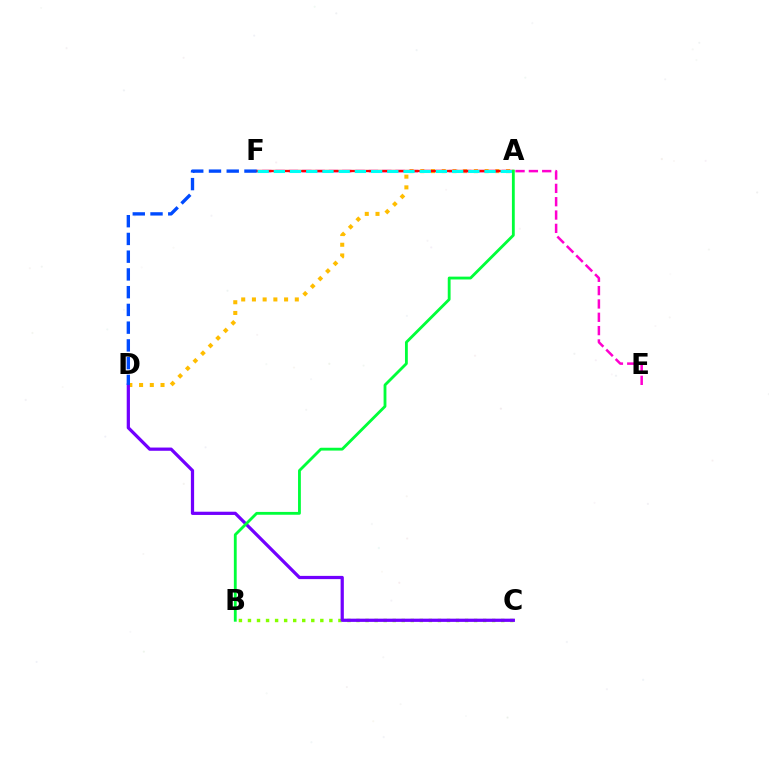{('A', 'D'): [{'color': '#ffbd00', 'line_style': 'dotted', 'thickness': 2.91}], ('B', 'C'): [{'color': '#84ff00', 'line_style': 'dotted', 'thickness': 2.46}], ('E', 'F'): [{'color': '#ff00cf', 'line_style': 'dashed', 'thickness': 1.81}], ('C', 'D'): [{'color': '#7200ff', 'line_style': 'solid', 'thickness': 2.33}], ('A', 'F'): [{'color': '#ff0000', 'line_style': 'solid', 'thickness': 1.67}, {'color': '#00fff6', 'line_style': 'dashed', 'thickness': 2.2}], ('A', 'B'): [{'color': '#00ff39', 'line_style': 'solid', 'thickness': 2.04}], ('D', 'F'): [{'color': '#004bff', 'line_style': 'dashed', 'thickness': 2.41}]}